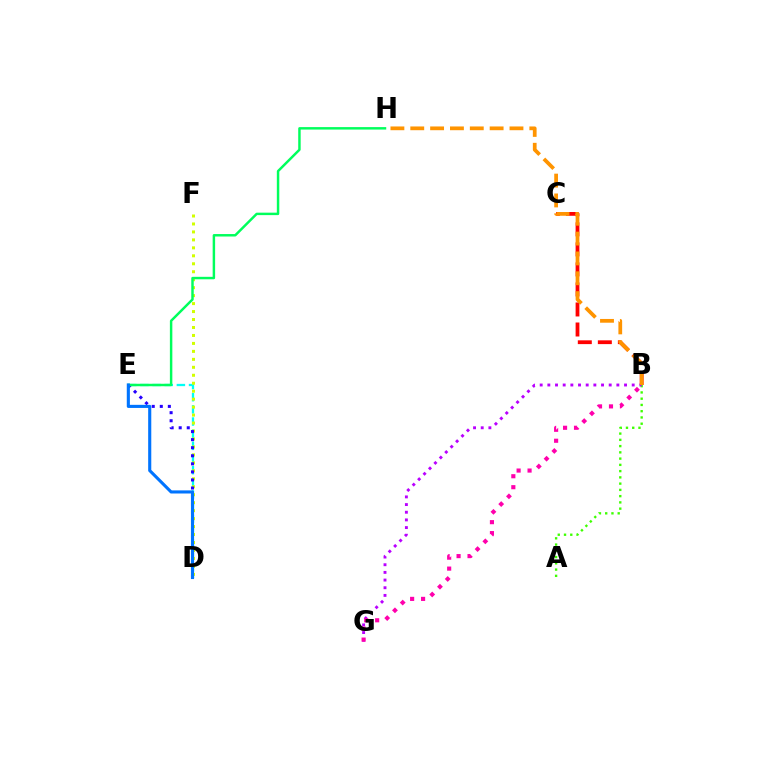{('B', 'C'): [{'color': '#ff0000', 'line_style': 'dashed', 'thickness': 2.72}], ('D', 'E'): [{'color': '#00fff6', 'line_style': 'dashed', 'thickness': 1.65}, {'color': '#2500ff', 'line_style': 'dotted', 'thickness': 2.19}, {'color': '#0074ff', 'line_style': 'solid', 'thickness': 2.24}], ('A', 'B'): [{'color': '#3dff00', 'line_style': 'dotted', 'thickness': 1.7}], ('D', 'F'): [{'color': '#d1ff00', 'line_style': 'dotted', 'thickness': 2.16}], ('B', 'G'): [{'color': '#b900ff', 'line_style': 'dotted', 'thickness': 2.08}, {'color': '#ff00ac', 'line_style': 'dotted', 'thickness': 2.98}], ('E', 'H'): [{'color': '#00ff5c', 'line_style': 'solid', 'thickness': 1.77}], ('B', 'H'): [{'color': '#ff9400', 'line_style': 'dashed', 'thickness': 2.7}]}